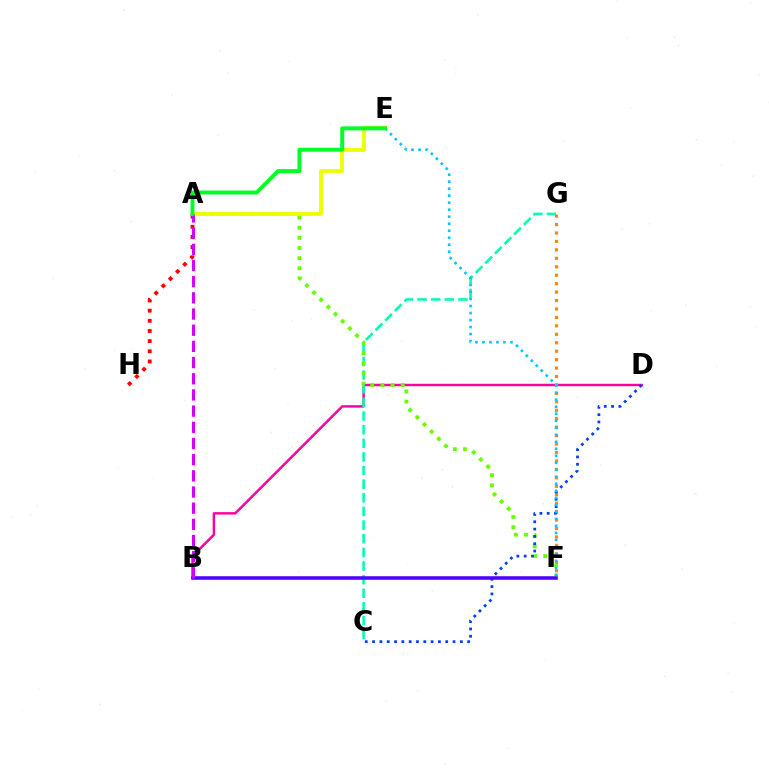{('B', 'D'): [{'color': '#ff00a0', 'line_style': 'solid', 'thickness': 1.77}], ('C', 'G'): [{'color': '#00ffaf', 'line_style': 'dashed', 'thickness': 1.85}], ('A', 'F'): [{'color': '#66ff00', 'line_style': 'dotted', 'thickness': 2.75}], ('A', 'H'): [{'color': '#ff0000', 'line_style': 'dotted', 'thickness': 2.76}], ('A', 'E'): [{'color': '#eeff00', 'line_style': 'solid', 'thickness': 2.78}, {'color': '#00ff27', 'line_style': 'solid', 'thickness': 2.85}], ('F', 'G'): [{'color': '#ff8800', 'line_style': 'dotted', 'thickness': 2.29}], ('C', 'D'): [{'color': '#003fff', 'line_style': 'dotted', 'thickness': 1.99}], ('B', 'F'): [{'color': '#4f00ff', 'line_style': 'solid', 'thickness': 2.55}], ('E', 'F'): [{'color': '#00c7ff', 'line_style': 'dotted', 'thickness': 1.9}], ('A', 'B'): [{'color': '#d600ff', 'line_style': 'dashed', 'thickness': 2.2}]}